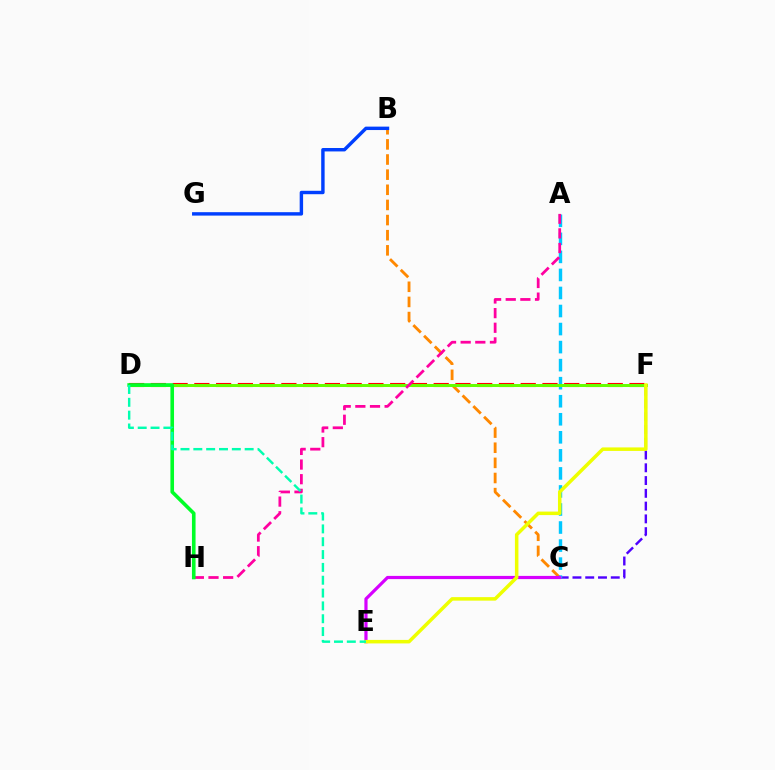{('B', 'C'): [{'color': '#ff8800', 'line_style': 'dashed', 'thickness': 2.06}], ('B', 'G'): [{'color': '#003fff', 'line_style': 'solid', 'thickness': 2.46}], ('D', 'F'): [{'color': '#ff0000', 'line_style': 'dashed', 'thickness': 2.96}, {'color': '#66ff00', 'line_style': 'solid', 'thickness': 2.15}], ('C', 'F'): [{'color': '#4f00ff', 'line_style': 'dashed', 'thickness': 1.73}], ('A', 'C'): [{'color': '#00c7ff', 'line_style': 'dashed', 'thickness': 2.45}], ('C', 'E'): [{'color': '#d600ff', 'line_style': 'solid', 'thickness': 2.3}], ('A', 'H'): [{'color': '#ff00a0', 'line_style': 'dashed', 'thickness': 1.99}], ('D', 'H'): [{'color': '#00ff27', 'line_style': 'solid', 'thickness': 2.6}], ('E', 'F'): [{'color': '#eeff00', 'line_style': 'solid', 'thickness': 2.52}], ('D', 'E'): [{'color': '#00ffaf', 'line_style': 'dashed', 'thickness': 1.74}]}